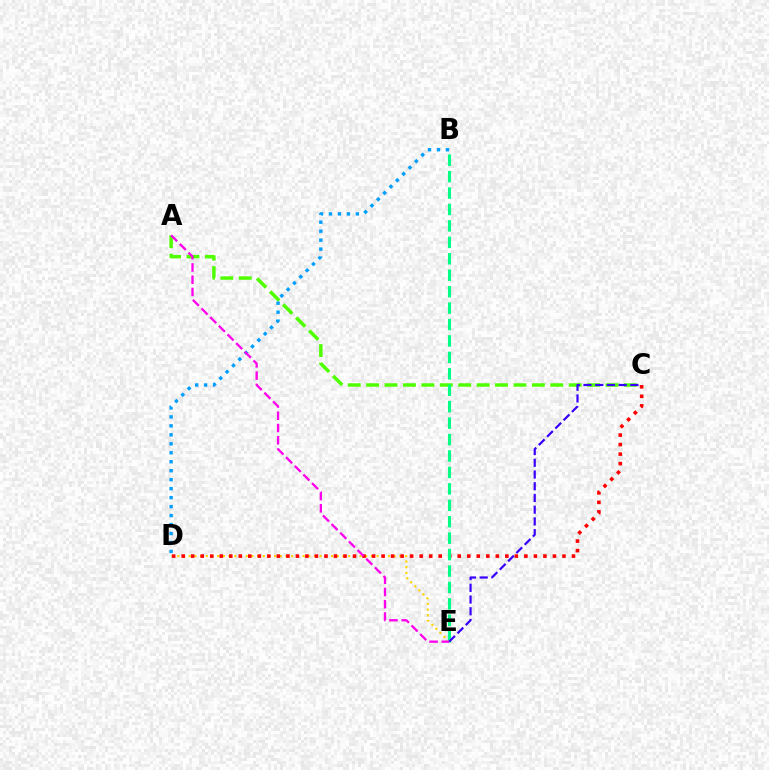{('D', 'E'): [{'color': '#ffd500', 'line_style': 'dotted', 'thickness': 1.55}], ('C', 'D'): [{'color': '#ff0000', 'line_style': 'dotted', 'thickness': 2.59}], ('A', 'C'): [{'color': '#4fff00', 'line_style': 'dashed', 'thickness': 2.5}], ('B', 'E'): [{'color': '#00ff86', 'line_style': 'dashed', 'thickness': 2.23}], ('B', 'D'): [{'color': '#009eff', 'line_style': 'dotted', 'thickness': 2.44}], ('C', 'E'): [{'color': '#3700ff', 'line_style': 'dashed', 'thickness': 1.59}], ('A', 'E'): [{'color': '#ff00ed', 'line_style': 'dashed', 'thickness': 1.66}]}